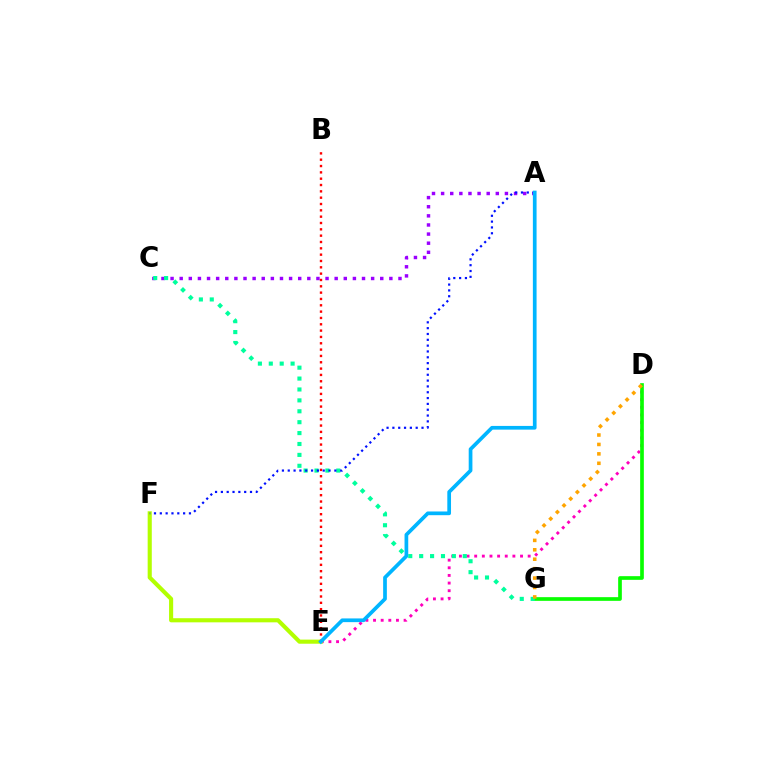{('D', 'E'): [{'color': '#ff00bd', 'line_style': 'dotted', 'thickness': 2.08}], ('A', 'C'): [{'color': '#9b00ff', 'line_style': 'dotted', 'thickness': 2.48}], ('E', 'F'): [{'color': '#b3ff00', 'line_style': 'solid', 'thickness': 2.96}], ('D', 'G'): [{'color': '#08ff00', 'line_style': 'solid', 'thickness': 2.65}, {'color': '#ffa500', 'line_style': 'dotted', 'thickness': 2.56}], ('C', 'G'): [{'color': '#00ff9d', 'line_style': 'dotted', 'thickness': 2.96}], ('A', 'F'): [{'color': '#0010ff', 'line_style': 'dotted', 'thickness': 1.58}], ('B', 'E'): [{'color': '#ff0000', 'line_style': 'dotted', 'thickness': 1.72}], ('A', 'E'): [{'color': '#00b5ff', 'line_style': 'solid', 'thickness': 2.67}]}